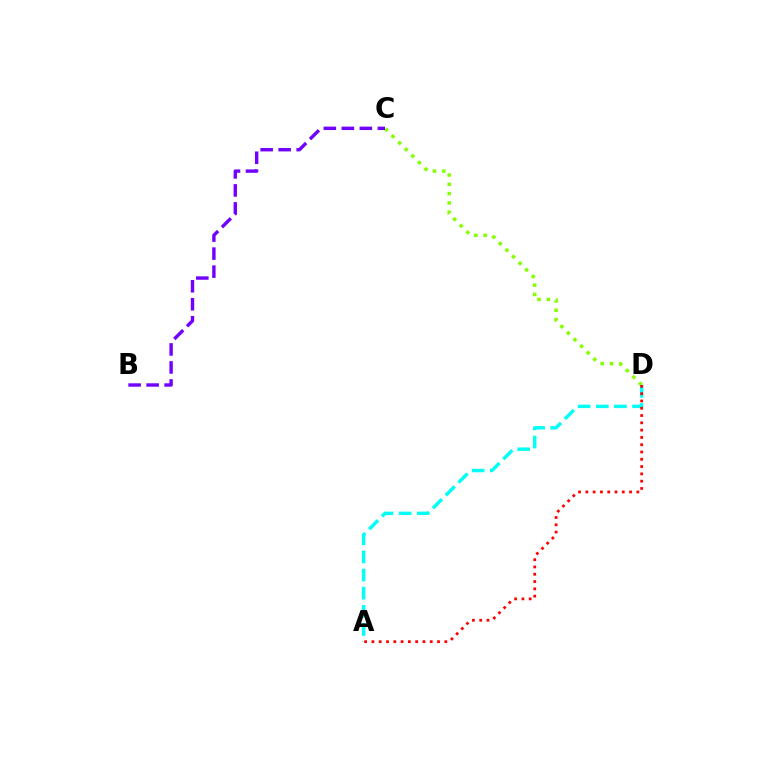{('C', 'D'): [{'color': '#84ff00', 'line_style': 'dotted', 'thickness': 2.53}], ('A', 'D'): [{'color': '#00fff6', 'line_style': 'dashed', 'thickness': 2.46}, {'color': '#ff0000', 'line_style': 'dotted', 'thickness': 1.98}], ('B', 'C'): [{'color': '#7200ff', 'line_style': 'dashed', 'thickness': 2.45}]}